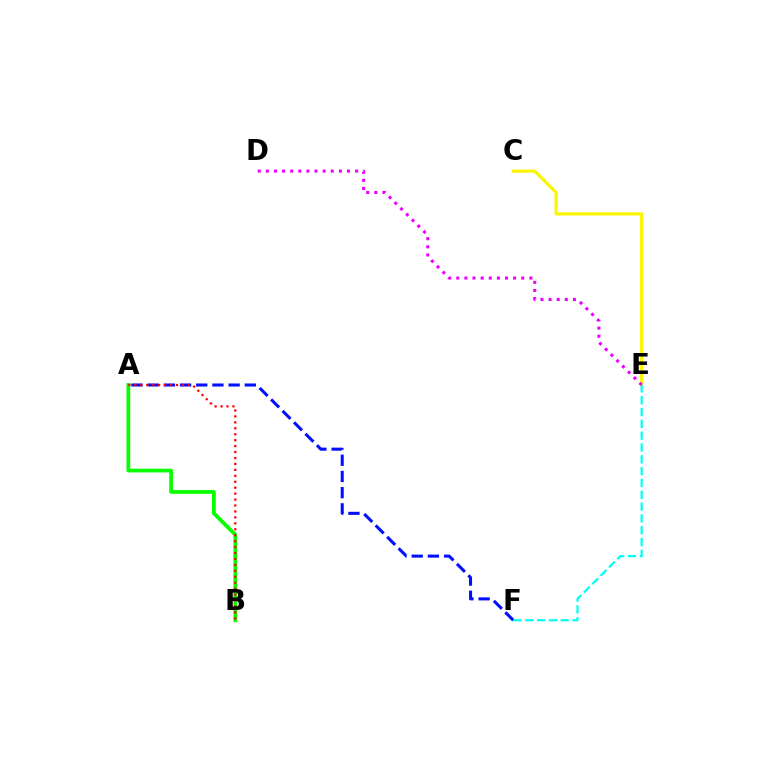{('C', 'E'): [{'color': '#fcf500', 'line_style': 'solid', 'thickness': 2.29}], ('A', 'F'): [{'color': '#0010ff', 'line_style': 'dashed', 'thickness': 2.2}], ('D', 'E'): [{'color': '#ee00ff', 'line_style': 'dotted', 'thickness': 2.21}], ('A', 'B'): [{'color': '#08ff00', 'line_style': 'solid', 'thickness': 2.7}, {'color': '#ff0000', 'line_style': 'dotted', 'thickness': 1.61}], ('E', 'F'): [{'color': '#00fff6', 'line_style': 'dashed', 'thickness': 1.61}]}